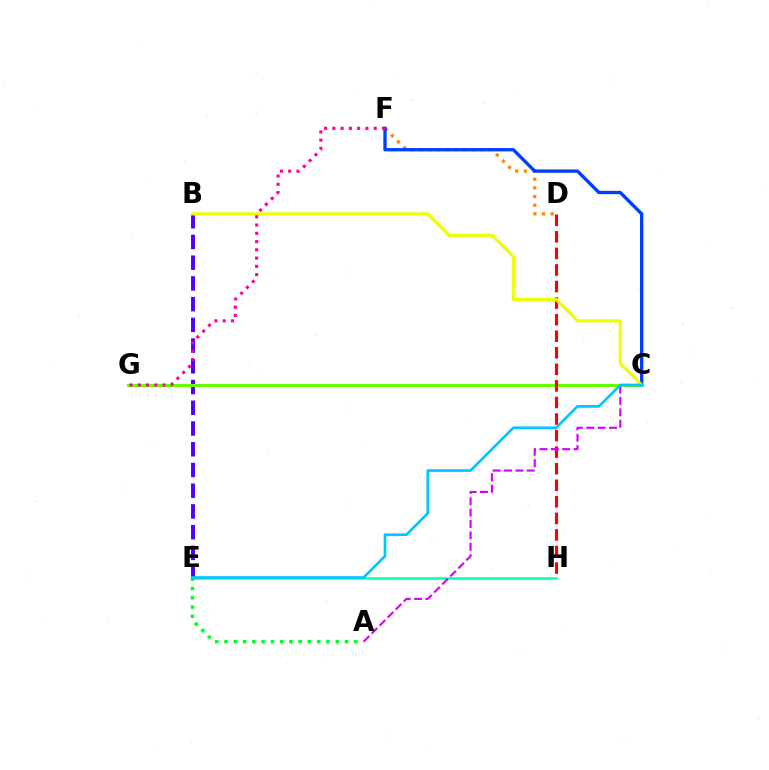{('D', 'F'): [{'color': '#ff8800', 'line_style': 'dotted', 'thickness': 2.36}], ('B', 'E'): [{'color': '#4f00ff', 'line_style': 'dashed', 'thickness': 2.82}], ('C', 'G'): [{'color': '#66ff00', 'line_style': 'solid', 'thickness': 2.21}], ('E', 'H'): [{'color': '#00ffaf', 'line_style': 'solid', 'thickness': 1.81}], ('C', 'F'): [{'color': '#003fff', 'line_style': 'solid', 'thickness': 2.4}], ('D', 'H'): [{'color': '#ff0000', 'line_style': 'dashed', 'thickness': 2.25}], ('B', 'C'): [{'color': '#eeff00', 'line_style': 'solid', 'thickness': 2.26}], ('F', 'G'): [{'color': '#ff00a0', 'line_style': 'dotted', 'thickness': 2.25}], ('A', 'C'): [{'color': '#d600ff', 'line_style': 'dashed', 'thickness': 1.54}], ('A', 'E'): [{'color': '#00ff27', 'line_style': 'dotted', 'thickness': 2.52}], ('C', 'E'): [{'color': '#00c7ff', 'line_style': 'solid', 'thickness': 1.94}]}